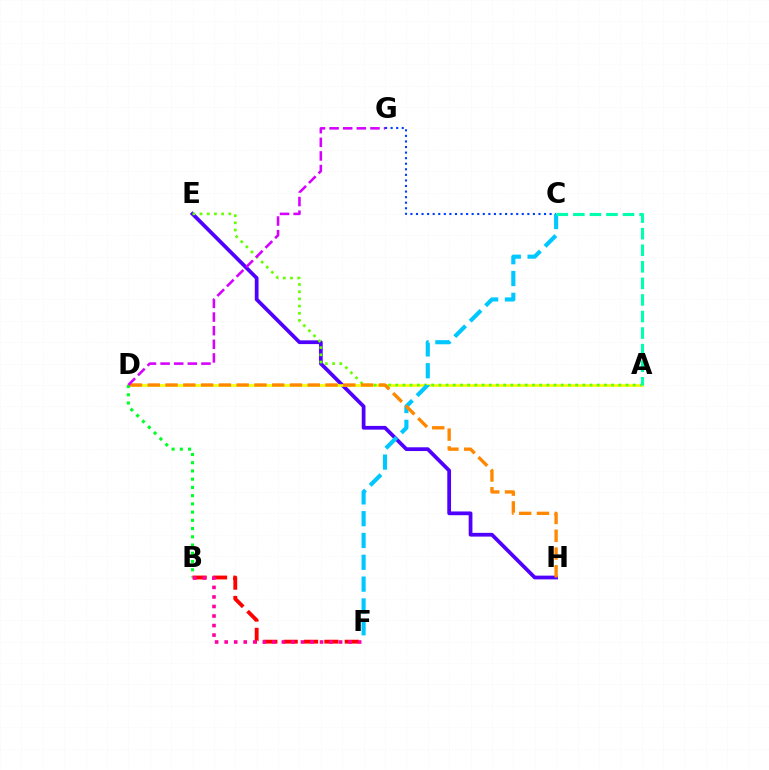{('E', 'H'): [{'color': '#4f00ff', 'line_style': 'solid', 'thickness': 2.7}], ('A', 'D'): [{'color': '#eeff00', 'line_style': 'solid', 'thickness': 1.87}], ('A', 'E'): [{'color': '#66ff00', 'line_style': 'dotted', 'thickness': 1.96}], ('B', 'D'): [{'color': '#00ff27', 'line_style': 'dotted', 'thickness': 2.24}], ('B', 'F'): [{'color': '#ff0000', 'line_style': 'dashed', 'thickness': 2.77}, {'color': '#ff00a0', 'line_style': 'dotted', 'thickness': 2.59}], ('C', 'G'): [{'color': '#003fff', 'line_style': 'dotted', 'thickness': 1.51}], ('C', 'F'): [{'color': '#00c7ff', 'line_style': 'dashed', 'thickness': 2.96}], ('D', 'H'): [{'color': '#ff8800', 'line_style': 'dashed', 'thickness': 2.41}], ('D', 'G'): [{'color': '#d600ff', 'line_style': 'dashed', 'thickness': 1.85}], ('A', 'C'): [{'color': '#00ffaf', 'line_style': 'dashed', 'thickness': 2.25}]}